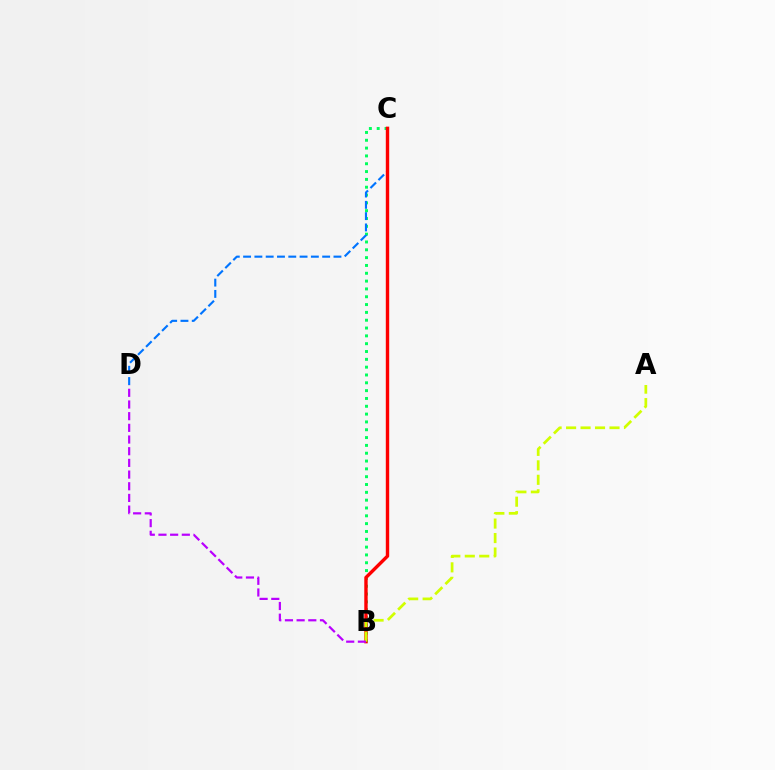{('B', 'C'): [{'color': '#00ff5c', 'line_style': 'dotted', 'thickness': 2.13}, {'color': '#ff0000', 'line_style': 'solid', 'thickness': 2.44}], ('C', 'D'): [{'color': '#0074ff', 'line_style': 'dashed', 'thickness': 1.53}], ('A', 'B'): [{'color': '#d1ff00', 'line_style': 'dashed', 'thickness': 1.97}], ('B', 'D'): [{'color': '#b900ff', 'line_style': 'dashed', 'thickness': 1.59}]}